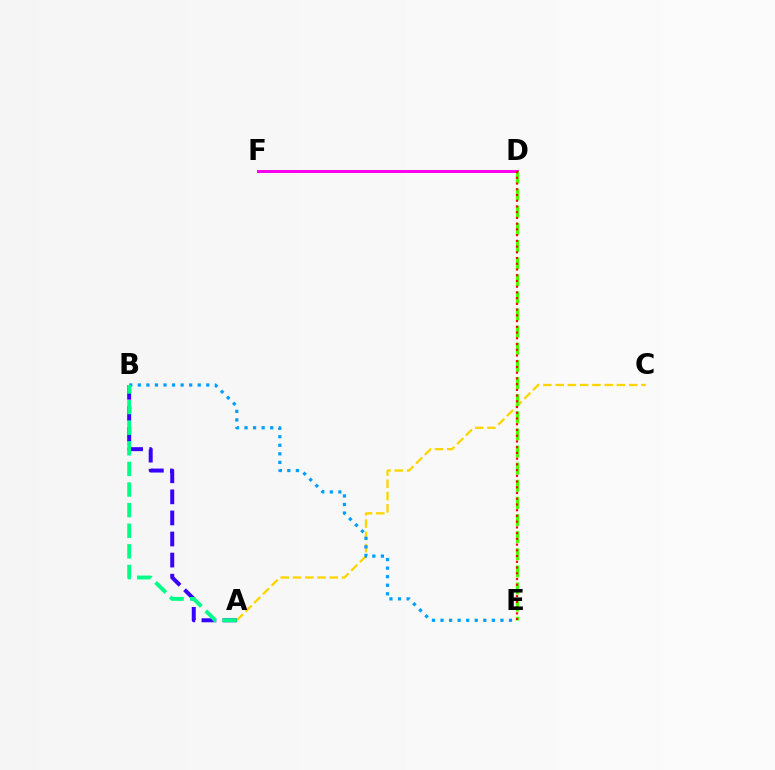{('A', 'C'): [{'color': '#ffd500', 'line_style': 'dashed', 'thickness': 1.67}], ('D', 'F'): [{'color': '#ff00ed', 'line_style': 'solid', 'thickness': 2.15}], ('A', 'B'): [{'color': '#3700ff', 'line_style': 'dashed', 'thickness': 2.86}, {'color': '#00ff86', 'line_style': 'dashed', 'thickness': 2.8}], ('D', 'E'): [{'color': '#4fff00', 'line_style': 'dashed', 'thickness': 2.33}, {'color': '#ff0000', 'line_style': 'dotted', 'thickness': 1.56}], ('B', 'E'): [{'color': '#009eff', 'line_style': 'dotted', 'thickness': 2.32}]}